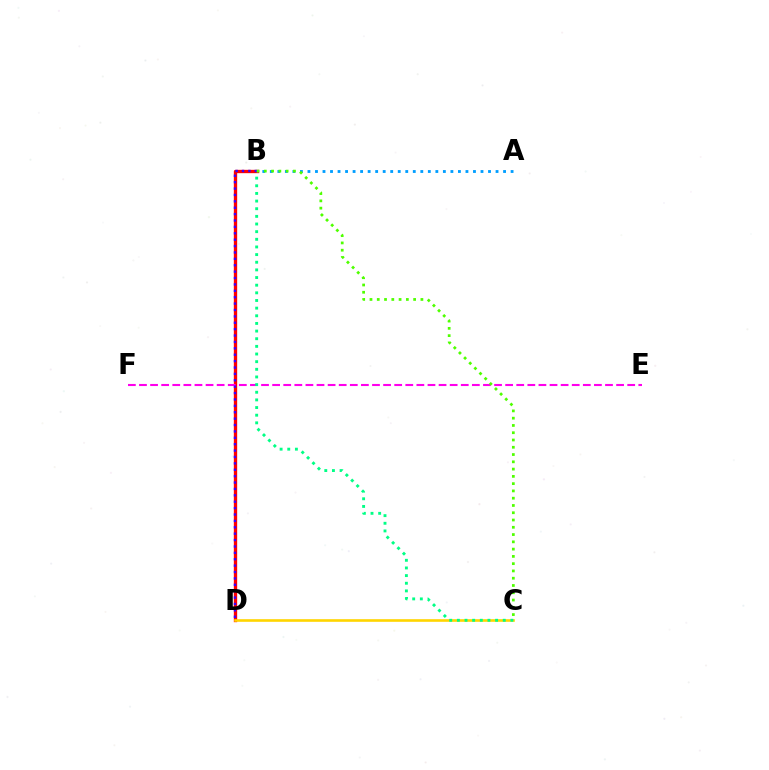{('B', 'D'): [{'color': '#ff0000', 'line_style': 'solid', 'thickness': 2.4}, {'color': '#3700ff', 'line_style': 'dotted', 'thickness': 1.74}], ('C', 'D'): [{'color': '#ffd500', 'line_style': 'solid', 'thickness': 1.89}], ('A', 'B'): [{'color': '#009eff', 'line_style': 'dotted', 'thickness': 2.04}], ('E', 'F'): [{'color': '#ff00ed', 'line_style': 'dashed', 'thickness': 1.51}], ('B', 'C'): [{'color': '#00ff86', 'line_style': 'dotted', 'thickness': 2.08}, {'color': '#4fff00', 'line_style': 'dotted', 'thickness': 1.98}]}